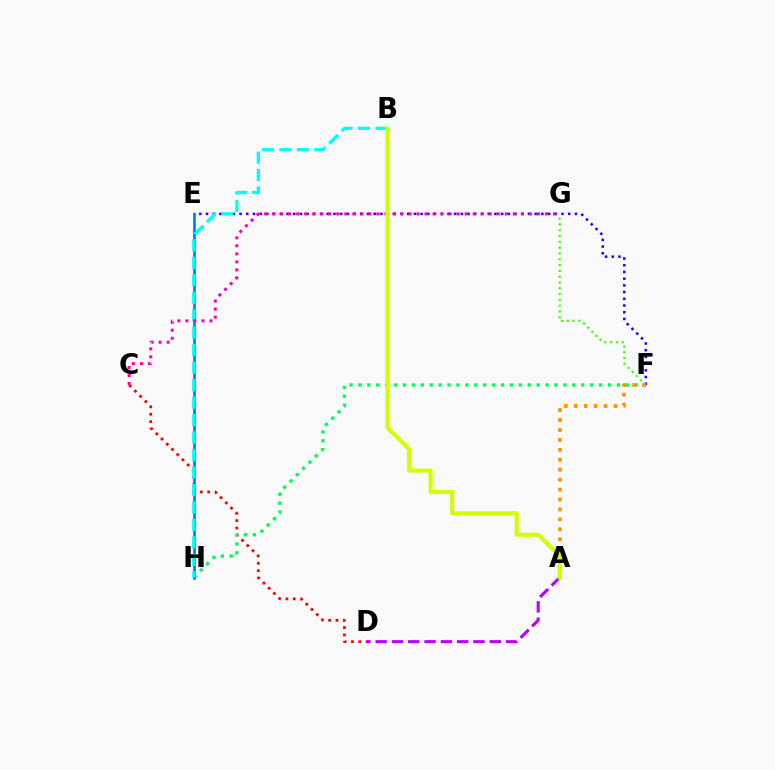{('F', 'G'): [{'color': '#3dff00', 'line_style': 'dotted', 'thickness': 1.58}], ('E', 'F'): [{'color': '#2500ff', 'line_style': 'dotted', 'thickness': 1.82}], ('C', 'D'): [{'color': '#ff0000', 'line_style': 'dotted', 'thickness': 2.0}], ('F', 'H'): [{'color': '#00ff5c', 'line_style': 'dotted', 'thickness': 2.42}], ('E', 'H'): [{'color': '#0074ff', 'line_style': 'solid', 'thickness': 1.86}], ('B', 'H'): [{'color': '#00fff6', 'line_style': 'dashed', 'thickness': 2.37}], ('A', 'F'): [{'color': '#ff9400', 'line_style': 'dotted', 'thickness': 2.7}], ('A', 'D'): [{'color': '#b900ff', 'line_style': 'dashed', 'thickness': 2.21}], ('C', 'G'): [{'color': '#ff00ac', 'line_style': 'dotted', 'thickness': 2.18}], ('A', 'B'): [{'color': '#d1ff00', 'line_style': 'solid', 'thickness': 2.97}]}